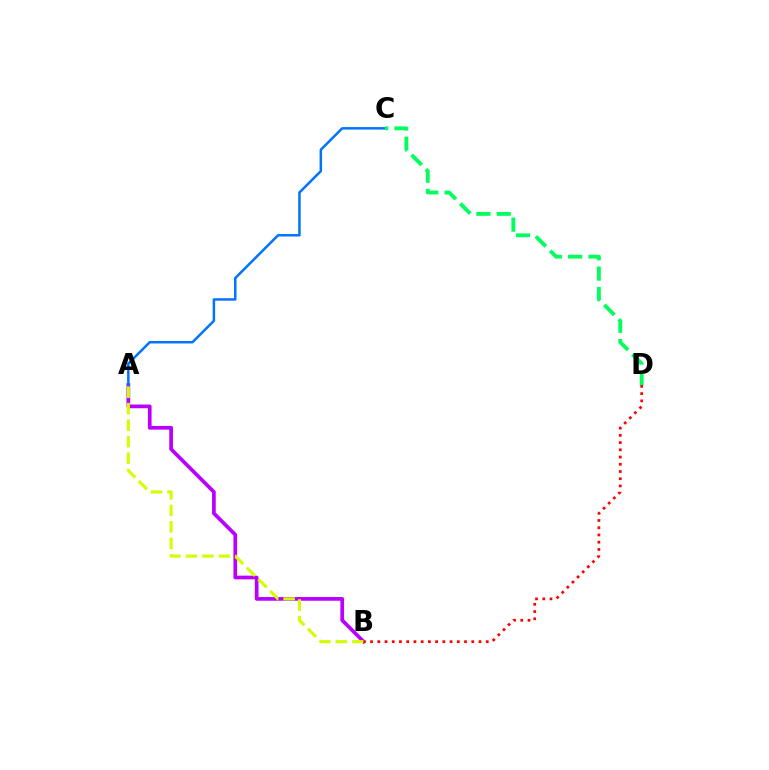{('A', 'B'): [{'color': '#b900ff', 'line_style': 'solid', 'thickness': 2.67}, {'color': '#d1ff00', 'line_style': 'dashed', 'thickness': 2.24}], ('A', 'C'): [{'color': '#0074ff', 'line_style': 'solid', 'thickness': 1.8}], ('C', 'D'): [{'color': '#00ff5c', 'line_style': 'dashed', 'thickness': 2.76}], ('B', 'D'): [{'color': '#ff0000', 'line_style': 'dotted', 'thickness': 1.96}]}